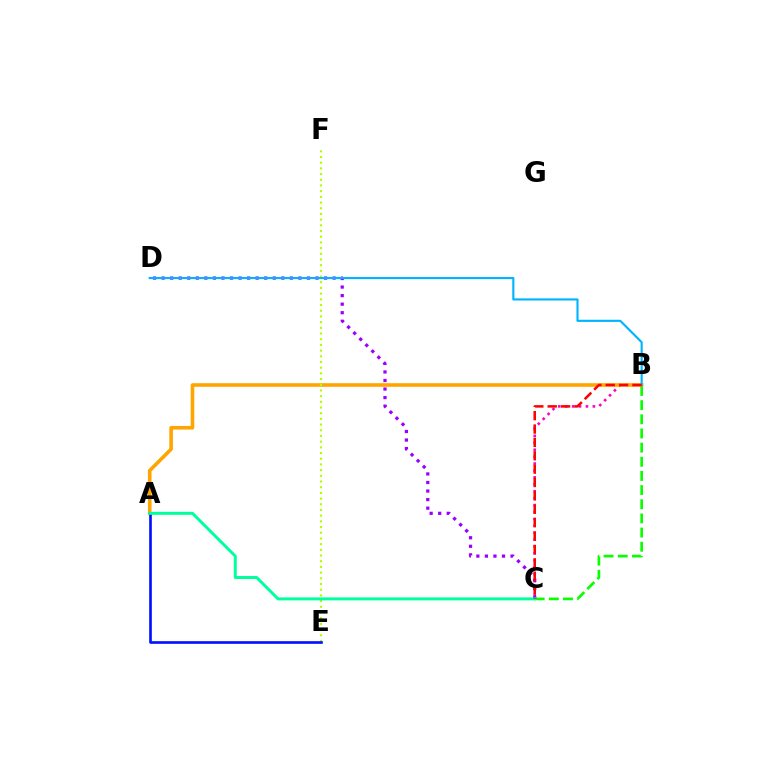{('B', 'C'): [{'color': '#ff00bd', 'line_style': 'dotted', 'thickness': 1.88}, {'color': '#08ff00', 'line_style': 'dashed', 'thickness': 1.92}, {'color': '#ff0000', 'line_style': 'dashed', 'thickness': 1.82}], ('A', 'B'): [{'color': '#ffa500', 'line_style': 'solid', 'thickness': 2.6}], ('C', 'D'): [{'color': '#9b00ff', 'line_style': 'dotted', 'thickness': 2.32}], ('E', 'F'): [{'color': '#b3ff00', 'line_style': 'dotted', 'thickness': 1.55}], ('B', 'D'): [{'color': '#00b5ff', 'line_style': 'solid', 'thickness': 1.55}], ('A', 'E'): [{'color': '#0010ff', 'line_style': 'solid', 'thickness': 1.89}], ('A', 'C'): [{'color': '#00ff9d', 'line_style': 'solid', 'thickness': 2.14}]}